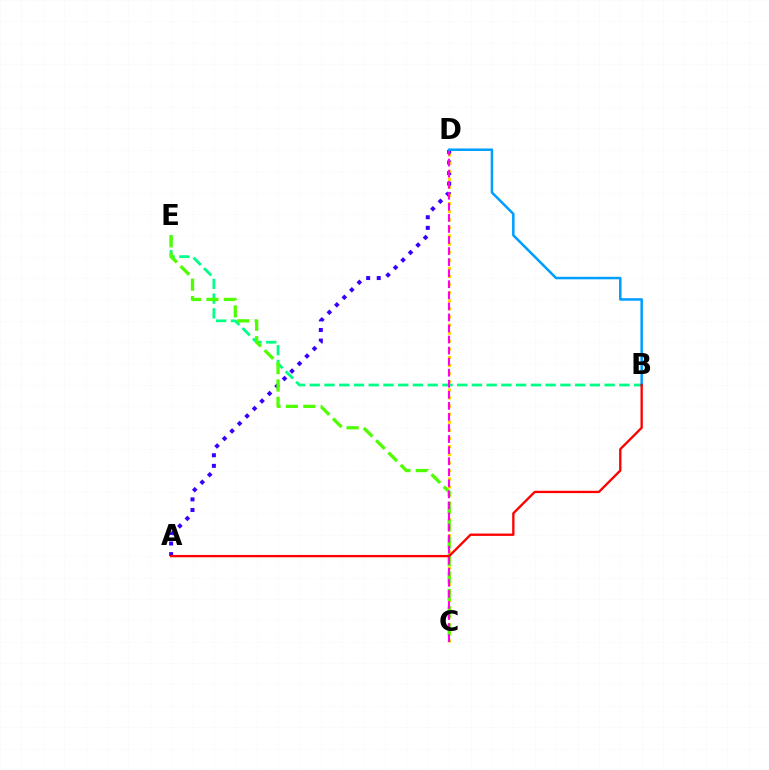{('B', 'E'): [{'color': '#00ff86', 'line_style': 'dashed', 'thickness': 2.0}], ('A', 'D'): [{'color': '#3700ff', 'line_style': 'dotted', 'thickness': 2.88}], ('C', 'D'): [{'color': '#ffd500', 'line_style': 'dotted', 'thickness': 2.2}, {'color': '#ff00ed', 'line_style': 'dashed', 'thickness': 1.5}], ('C', 'E'): [{'color': '#4fff00', 'line_style': 'dashed', 'thickness': 2.36}], ('B', 'D'): [{'color': '#009eff', 'line_style': 'solid', 'thickness': 1.81}], ('A', 'B'): [{'color': '#ff0000', 'line_style': 'solid', 'thickness': 1.68}]}